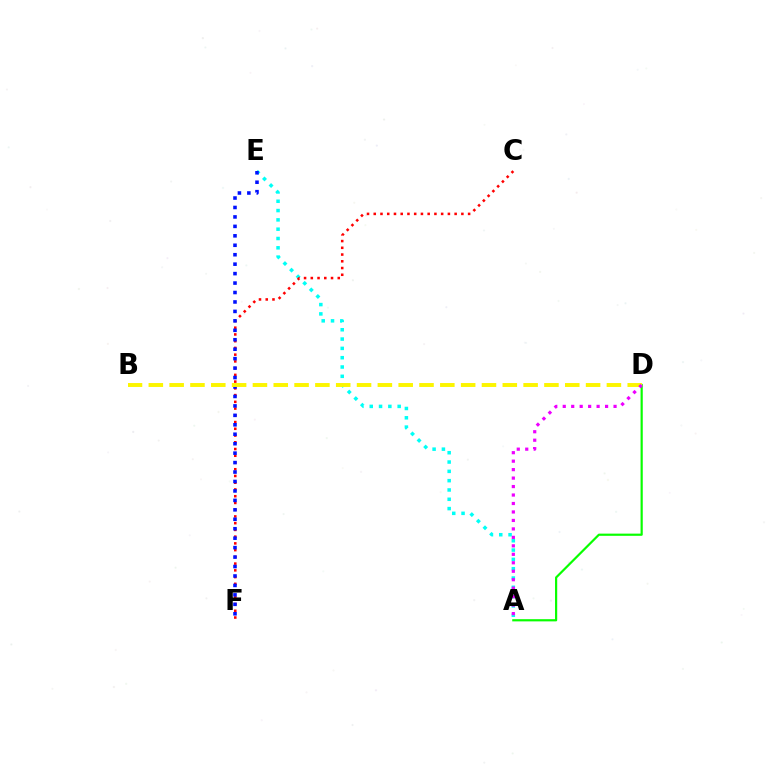{('A', 'E'): [{'color': '#00fff6', 'line_style': 'dotted', 'thickness': 2.53}], ('C', 'F'): [{'color': '#ff0000', 'line_style': 'dotted', 'thickness': 1.83}], ('E', 'F'): [{'color': '#0010ff', 'line_style': 'dotted', 'thickness': 2.57}], ('A', 'D'): [{'color': '#08ff00', 'line_style': 'solid', 'thickness': 1.58}, {'color': '#ee00ff', 'line_style': 'dotted', 'thickness': 2.3}], ('B', 'D'): [{'color': '#fcf500', 'line_style': 'dashed', 'thickness': 2.83}]}